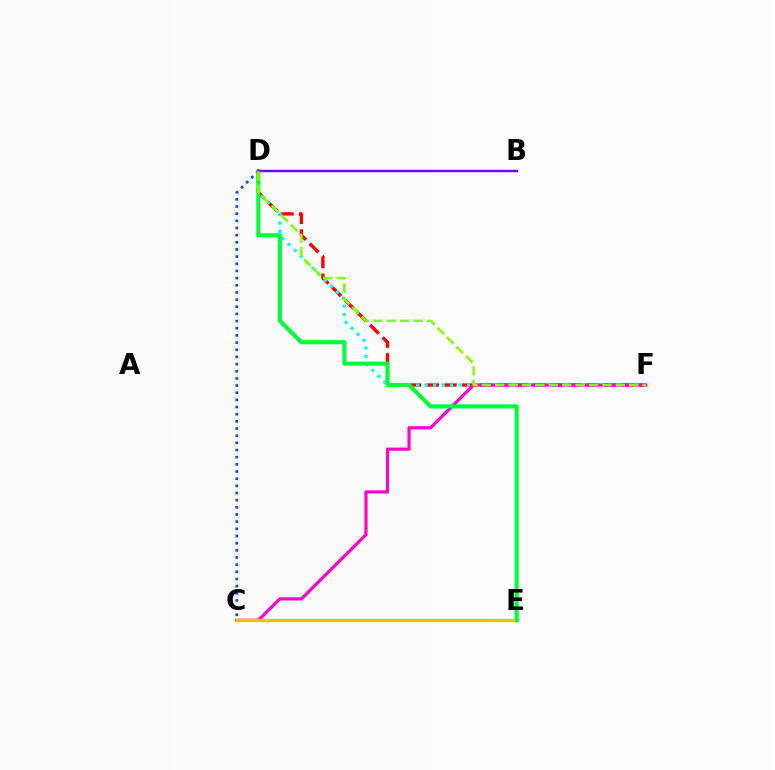{('D', 'F'): [{'color': '#ff0000', 'line_style': 'dashed', 'thickness': 2.41}, {'color': '#00fff6', 'line_style': 'dotted', 'thickness': 2.3}, {'color': '#84ff00', 'line_style': 'dashed', 'thickness': 1.82}], ('C', 'F'): [{'color': '#ff00cf', 'line_style': 'solid', 'thickness': 2.28}], ('C', 'E'): [{'color': '#ffbd00', 'line_style': 'solid', 'thickness': 2.38}], ('C', 'D'): [{'color': '#004bff', 'line_style': 'dotted', 'thickness': 1.95}], ('D', 'E'): [{'color': '#00ff39', 'line_style': 'solid', 'thickness': 2.93}], ('B', 'D'): [{'color': '#7200ff', 'line_style': 'solid', 'thickness': 1.74}]}